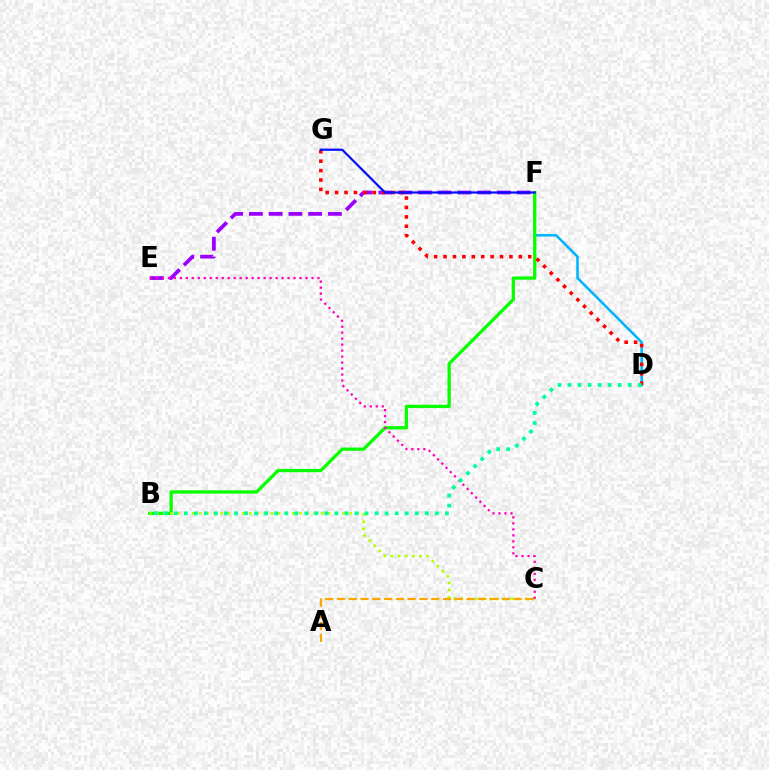{('D', 'F'): [{'color': '#00b5ff', 'line_style': 'solid', 'thickness': 1.83}], ('B', 'F'): [{'color': '#08ff00', 'line_style': 'solid', 'thickness': 2.36}], ('E', 'F'): [{'color': '#9b00ff', 'line_style': 'dashed', 'thickness': 2.69}], ('B', 'C'): [{'color': '#b3ff00', 'line_style': 'dotted', 'thickness': 1.94}], ('A', 'C'): [{'color': '#ffa500', 'line_style': 'dashed', 'thickness': 1.6}], ('D', 'G'): [{'color': '#ff0000', 'line_style': 'dotted', 'thickness': 2.56}], ('C', 'E'): [{'color': '#ff00bd', 'line_style': 'dotted', 'thickness': 1.63}], ('B', 'D'): [{'color': '#00ff9d', 'line_style': 'dotted', 'thickness': 2.73}], ('F', 'G'): [{'color': '#0010ff', 'line_style': 'solid', 'thickness': 1.58}]}